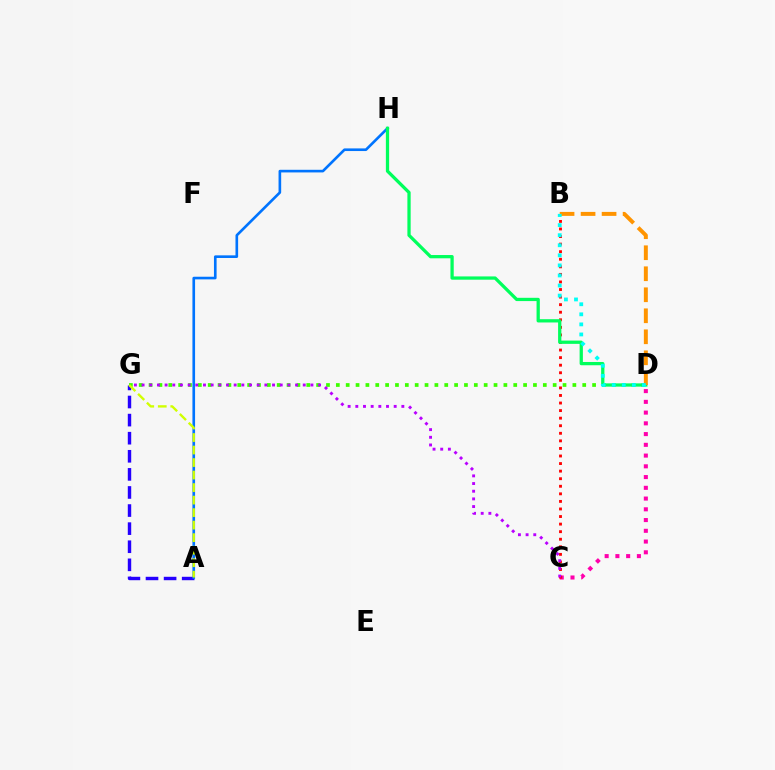{('C', 'D'): [{'color': '#ff00ac', 'line_style': 'dotted', 'thickness': 2.92}], ('A', 'G'): [{'color': '#2500ff', 'line_style': 'dashed', 'thickness': 2.46}, {'color': '#d1ff00', 'line_style': 'dashed', 'thickness': 1.7}], ('A', 'H'): [{'color': '#0074ff', 'line_style': 'solid', 'thickness': 1.9}], ('D', 'G'): [{'color': '#3dff00', 'line_style': 'dotted', 'thickness': 2.68}], ('B', 'C'): [{'color': '#ff0000', 'line_style': 'dotted', 'thickness': 2.06}], ('C', 'G'): [{'color': '#b900ff', 'line_style': 'dotted', 'thickness': 2.08}], ('D', 'H'): [{'color': '#00ff5c', 'line_style': 'solid', 'thickness': 2.35}], ('B', 'D'): [{'color': '#ff9400', 'line_style': 'dashed', 'thickness': 2.85}, {'color': '#00fff6', 'line_style': 'dotted', 'thickness': 2.73}]}